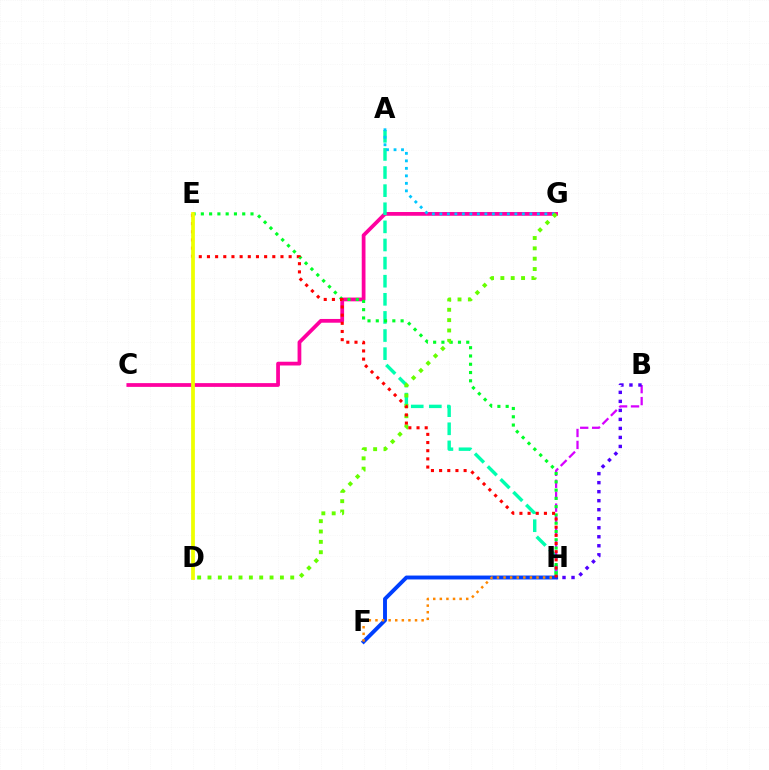{('C', 'G'): [{'color': '#ff00a0', 'line_style': 'solid', 'thickness': 2.7}], ('A', 'H'): [{'color': '#00ffaf', 'line_style': 'dashed', 'thickness': 2.46}], ('B', 'H'): [{'color': '#d600ff', 'line_style': 'dashed', 'thickness': 1.62}, {'color': '#4f00ff', 'line_style': 'dotted', 'thickness': 2.45}], ('A', 'G'): [{'color': '#00c7ff', 'line_style': 'dotted', 'thickness': 2.04}], ('E', 'H'): [{'color': '#00ff27', 'line_style': 'dotted', 'thickness': 2.25}, {'color': '#ff0000', 'line_style': 'dotted', 'thickness': 2.22}], ('F', 'H'): [{'color': '#003fff', 'line_style': 'solid', 'thickness': 2.81}, {'color': '#ff8800', 'line_style': 'dotted', 'thickness': 1.79}], ('D', 'G'): [{'color': '#66ff00', 'line_style': 'dotted', 'thickness': 2.81}], ('D', 'E'): [{'color': '#eeff00', 'line_style': 'solid', 'thickness': 2.7}]}